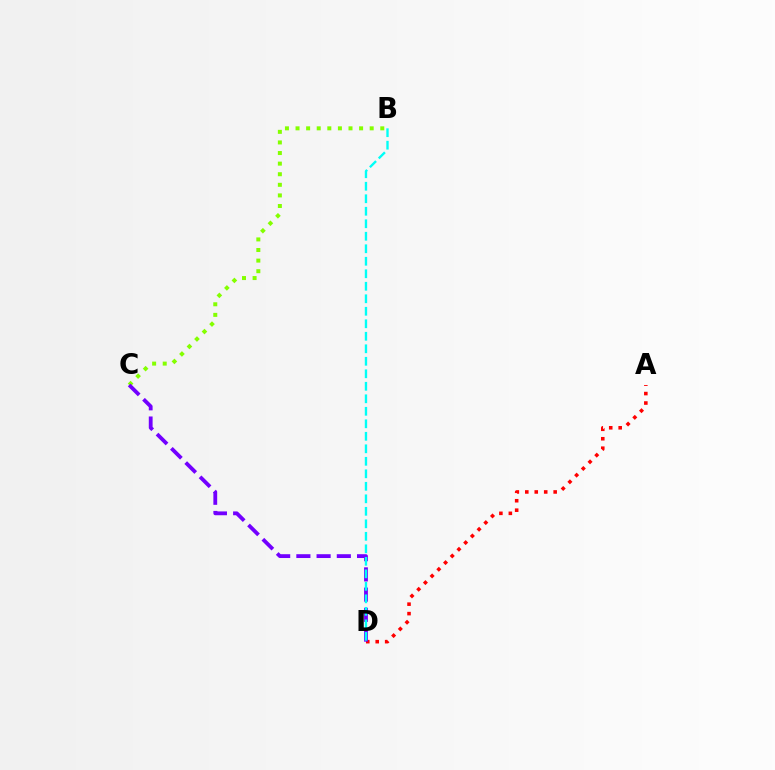{('B', 'C'): [{'color': '#84ff00', 'line_style': 'dotted', 'thickness': 2.88}], ('A', 'D'): [{'color': '#ff0000', 'line_style': 'dotted', 'thickness': 2.57}], ('C', 'D'): [{'color': '#7200ff', 'line_style': 'dashed', 'thickness': 2.75}], ('B', 'D'): [{'color': '#00fff6', 'line_style': 'dashed', 'thickness': 1.7}]}